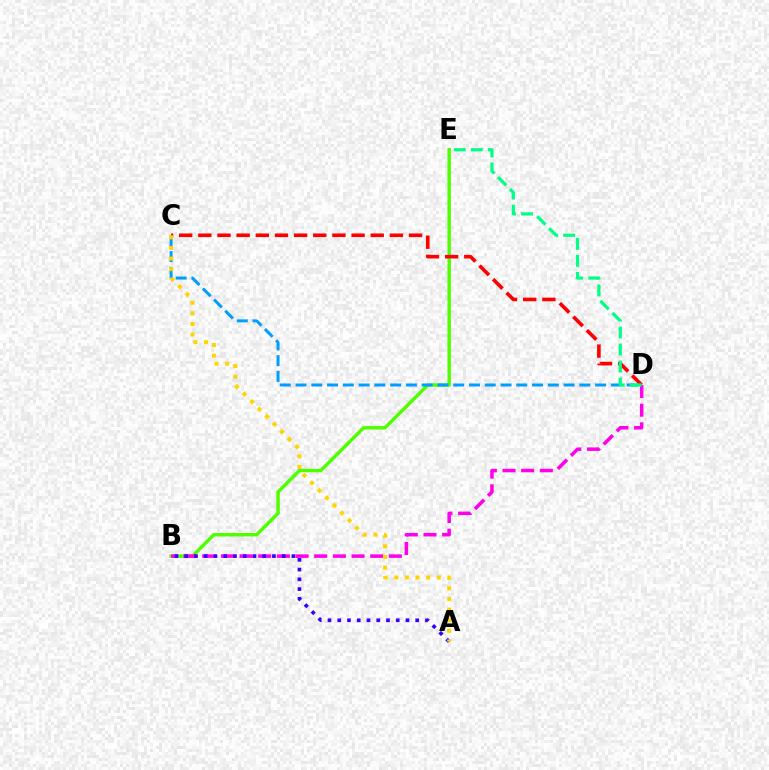{('B', 'E'): [{'color': '#4fff00', 'line_style': 'solid', 'thickness': 2.48}], ('B', 'D'): [{'color': '#ff00ed', 'line_style': 'dashed', 'thickness': 2.54}], ('C', 'D'): [{'color': '#009eff', 'line_style': 'dashed', 'thickness': 2.14}, {'color': '#ff0000', 'line_style': 'dashed', 'thickness': 2.6}], ('A', 'B'): [{'color': '#3700ff', 'line_style': 'dotted', 'thickness': 2.65}], ('D', 'E'): [{'color': '#00ff86', 'line_style': 'dashed', 'thickness': 2.31}], ('A', 'C'): [{'color': '#ffd500', 'line_style': 'dotted', 'thickness': 2.88}]}